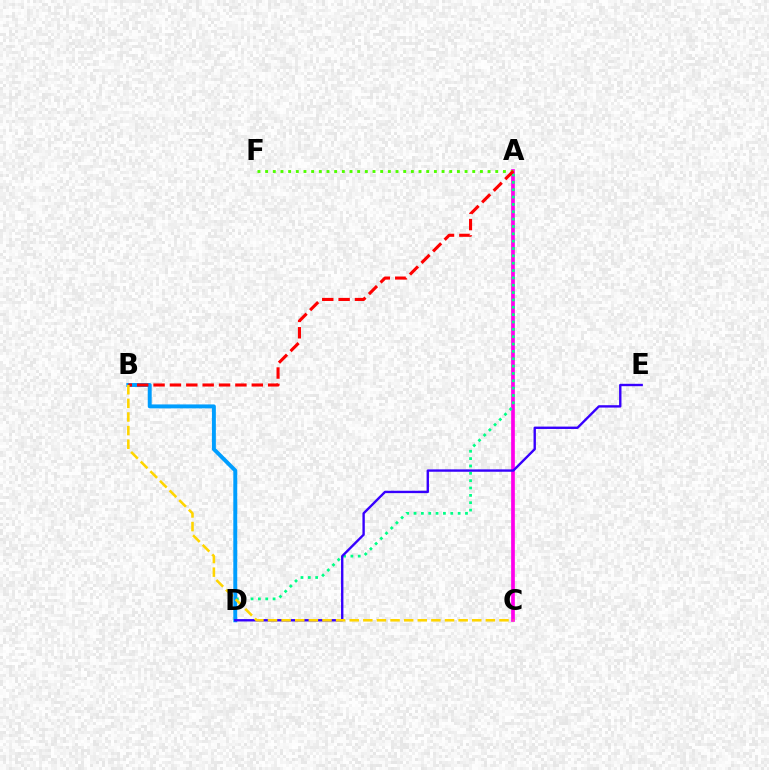{('A', 'C'): [{'color': '#ff00ed', 'line_style': 'solid', 'thickness': 2.67}], ('A', 'D'): [{'color': '#00ff86', 'line_style': 'dotted', 'thickness': 2.0}], ('A', 'F'): [{'color': '#4fff00', 'line_style': 'dotted', 'thickness': 2.08}], ('B', 'D'): [{'color': '#009eff', 'line_style': 'solid', 'thickness': 2.83}], ('A', 'B'): [{'color': '#ff0000', 'line_style': 'dashed', 'thickness': 2.22}], ('D', 'E'): [{'color': '#3700ff', 'line_style': 'solid', 'thickness': 1.71}], ('B', 'C'): [{'color': '#ffd500', 'line_style': 'dashed', 'thickness': 1.85}]}